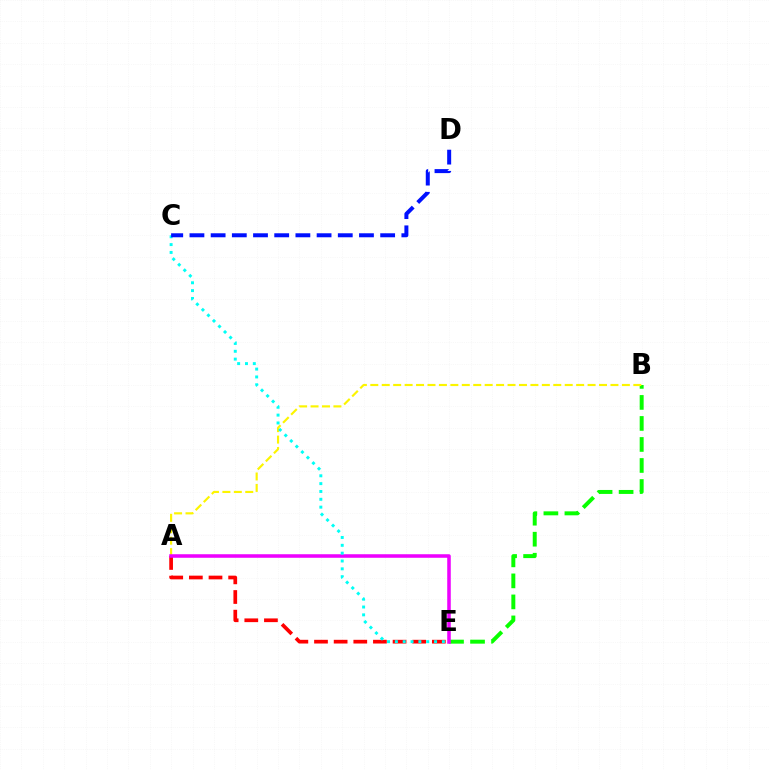{('B', 'E'): [{'color': '#08ff00', 'line_style': 'dashed', 'thickness': 2.86}], ('A', 'B'): [{'color': '#fcf500', 'line_style': 'dashed', 'thickness': 1.55}], ('A', 'E'): [{'color': '#ff0000', 'line_style': 'dashed', 'thickness': 2.67}, {'color': '#ee00ff', 'line_style': 'solid', 'thickness': 2.55}], ('C', 'E'): [{'color': '#00fff6', 'line_style': 'dotted', 'thickness': 2.13}], ('C', 'D'): [{'color': '#0010ff', 'line_style': 'dashed', 'thickness': 2.88}]}